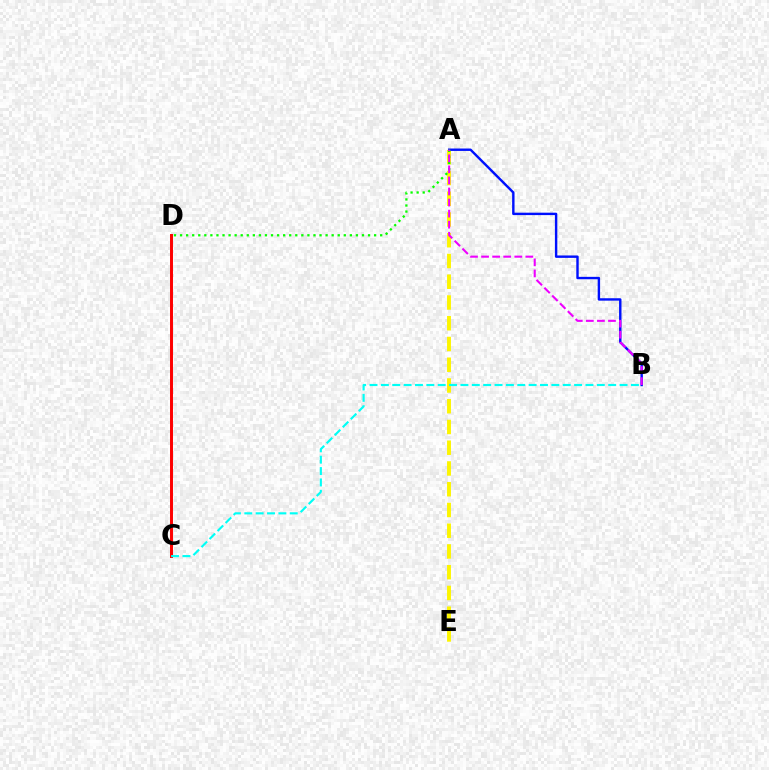{('A', 'E'): [{'color': '#fcf500', 'line_style': 'dashed', 'thickness': 2.82}], ('A', 'B'): [{'color': '#0010ff', 'line_style': 'solid', 'thickness': 1.74}, {'color': '#ee00ff', 'line_style': 'dashed', 'thickness': 1.5}], ('A', 'D'): [{'color': '#08ff00', 'line_style': 'dotted', 'thickness': 1.65}], ('C', 'D'): [{'color': '#ff0000', 'line_style': 'solid', 'thickness': 2.13}], ('B', 'C'): [{'color': '#00fff6', 'line_style': 'dashed', 'thickness': 1.54}]}